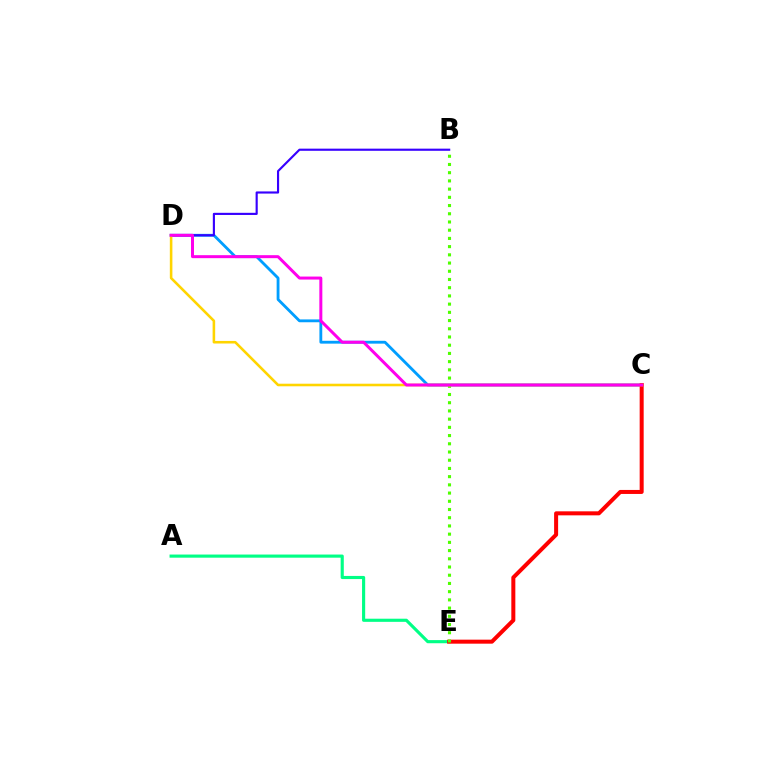{('C', 'D'): [{'color': '#009eff', 'line_style': 'solid', 'thickness': 2.04}, {'color': '#ffd500', 'line_style': 'solid', 'thickness': 1.85}, {'color': '#ff00ed', 'line_style': 'solid', 'thickness': 2.16}], ('B', 'D'): [{'color': '#3700ff', 'line_style': 'solid', 'thickness': 1.55}], ('A', 'E'): [{'color': '#00ff86', 'line_style': 'solid', 'thickness': 2.26}], ('C', 'E'): [{'color': '#ff0000', 'line_style': 'solid', 'thickness': 2.89}], ('B', 'E'): [{'color': '#4fff00', 'line_style': 'dotted', 'thickness': 2.23}]}